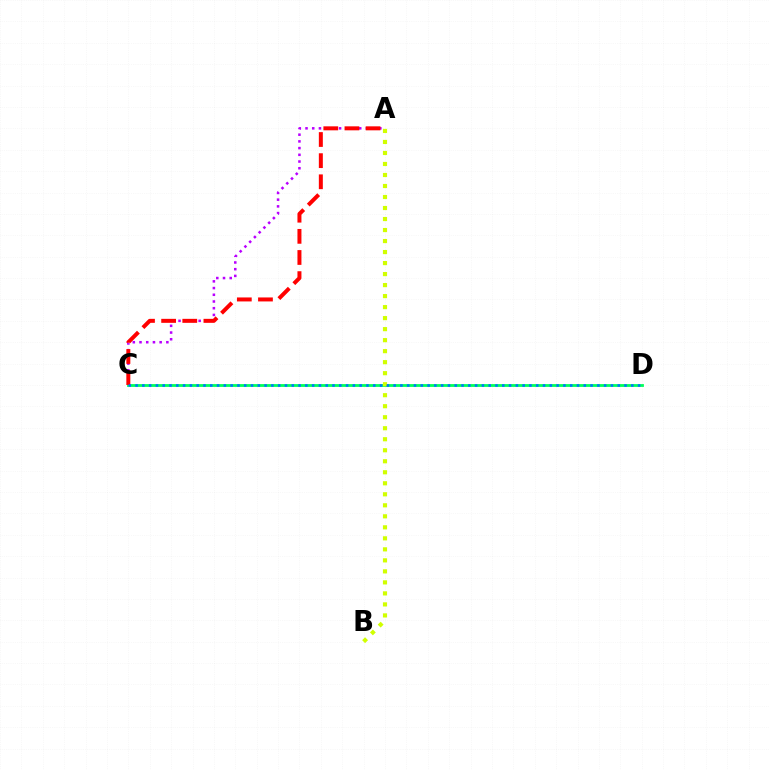{('A', 'C'): [{'color': '#b900ff', 'line_style': 'dotted', 'thickness': 1.82}, {'color': '#ff0000', 'line_style': 'dashed', 'thickness': 2.87}], ('C', 'D'): [{'color': '#00ff5c', 'line_style': 'solid', 'thickness': 2.02}, {'color': '#0074ff', 'line_style': 'dotted', 'thickness': 1.85}], ('A', 'B'): [{'color': '#d1ff00', 'line_style': 'dotted', 'thickness': 2.99}]}